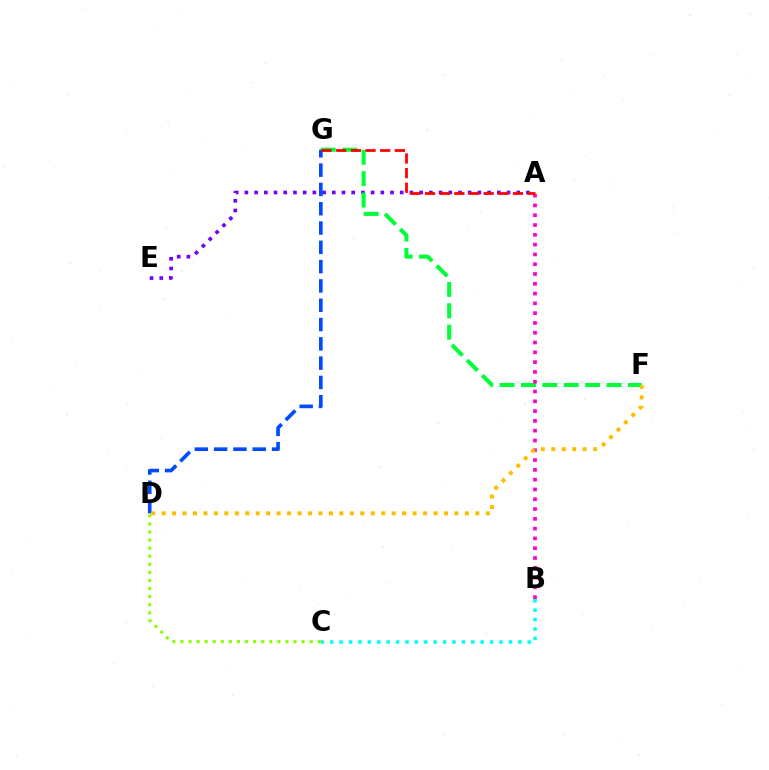{('A', 'E'): [{'color': '#7200ff', 'line_style': 'dotted', 'thickness': 2.64}], ('F', 'G'): [{'color': '#00ff39', 'line_style': 'dashed', 'thickness': 2.91}], ('A', 'B'): [{'color': '#ff00cf', 'line_style': 'dotted', 'thickness': 2.66}], ('D', 'G'): [{'color': '#004bff', 'line_style': 'dashed', 'thickness': 2.62}], ('C', 'D'): [{'color': '#84ff00', 'line_style': 'dotted', 'thickness': 2.2}], ('D', 'F'): [{'color': '#ffbd00', 'line_style': 'dotted', 'thickness': 2.84}], ('A', 'G'): [{'color': '#ff0000', 'line_style': 'dashed', 'thickness': 1.99}], ('B', 'C'): [{'color': '#00fff6', 'line_style': 'dotted', 'thickness': 2.56}]}